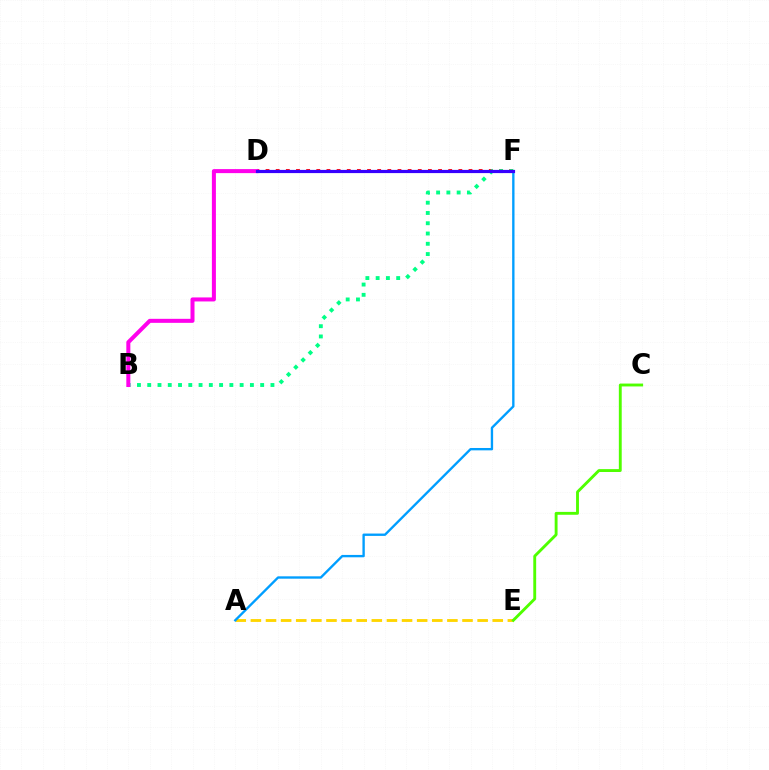{('A', 'E'): [{'color': '#ffd500', 'line_style': 'dashed', 'thickness': 2.05}], ('D', 'F'): [{'color': '#ff0000', 'line_style': 'dotted', 'thickness': 2.76}, {'color': '#3700ff', 'line_style': 'solid', 'thickness': 2.29}], ('A', 'F'): [{'color': '#009eff', 'line_style': 'solid', 'thickness': 1.7}], ('B', 'F'): [{'color': '#00ff86', 'line_style': 'dotted', 'thickness': 2.79}], ('C', 'E'): [{'color': '#4fff00', 'line_style': 'solid', 'thickness': 2.07}], ('B', 'D'): [{'color': '#ff00ed', 'line_style': 'solid', 'thickness': 2.89}]}